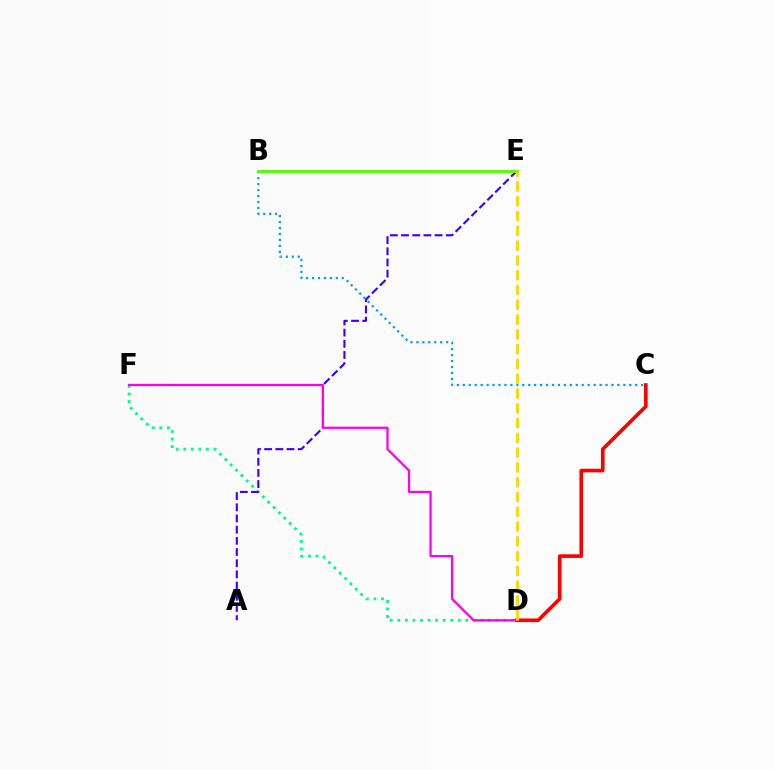{('C', 'D'): [{'color': '#ff0000', 'line_style': 'solid', 'thickness': 2.61}], ('D', 'F'): [{'color': '#00ff86', 'line_style': 'dotted', 'thickness': 2.05}, {'color': '#ff00ed', 'line_style': 'solid', 'thickness': 1.62}], ('A', 'E'): [{'color': '#3700ff', 'line_style': 'dashed', 'thickness': 1.52}], ('B', 'C'): [{'color': '#009eff', 'line_style': 'dotted', 'thickness': 1.62}], ('B', 'E'): [{'color': '#4fff00', 'line_style': 'solid', 'thickness': 2.06}], ('D', 'E'): [{'color': '#ffd500', 'line_style': 'dashed', 'thickness': 2.01}]}